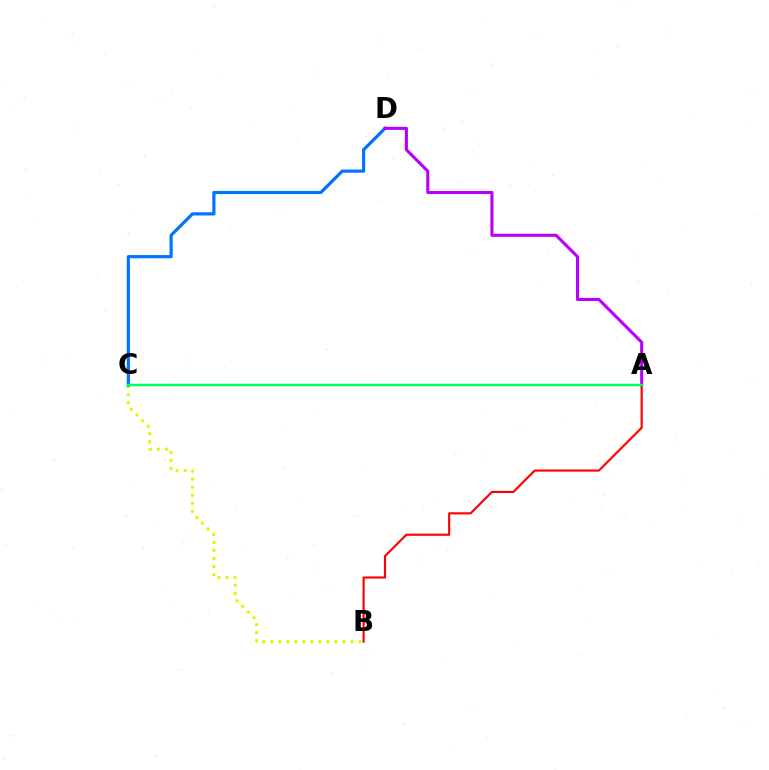{('B', 'C'): [{'color': '#d1ff00', 'line_style': 'dotted', 'thickness': 2.18}], ('C', 'D'): [{'color': '#0074ff', 'line_style': 'solid', 'thickness': 2.29}], ('A', 'B'): [{'color': '#ff0000', 'line_style': 'solid', 'thickness': 1.55}], ('A', 'D'): [{'color': '#b900ff', 'line_style': 'solid', 'thickness': 2.21}], ('A', 'C'): [{'color': '#00ff5c', 'line_style': 'solid', 'thickness': 1.74}]}